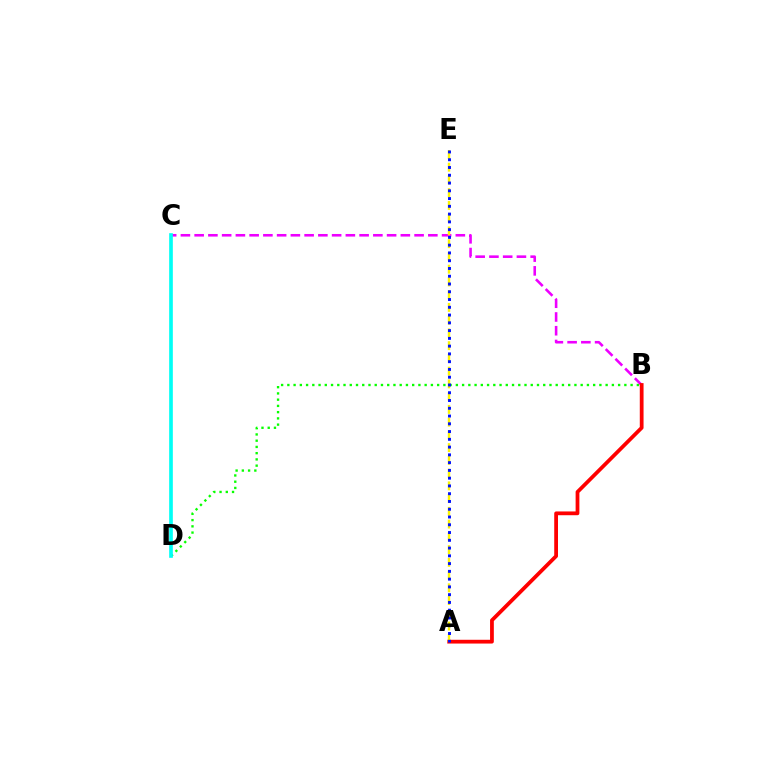{('B', 'D'): [{'color': '#08ff00', 'line_style': 'dotted', 'thickness': 1.7}], ('B', 'C'): [{'color': '#ee00ff', 'line_style': 'dashed', 'thickness': 1.87}], ('A', 'B'): [{'color': '#ff0000', 'line_style': 'solid', 'thickness': 2.71}], ('A', 'E'): [{'color': '#fcf500', 'line_style': 'dashed', 'thickness': 1.73}, {'color': '#0010ff', 'line_style': 'dotted', 'thickness': 2.11}], ('C', 'D'): [{'color': '#00fff6', 'line_style': 'solid', 'thickness': 2.64}]}